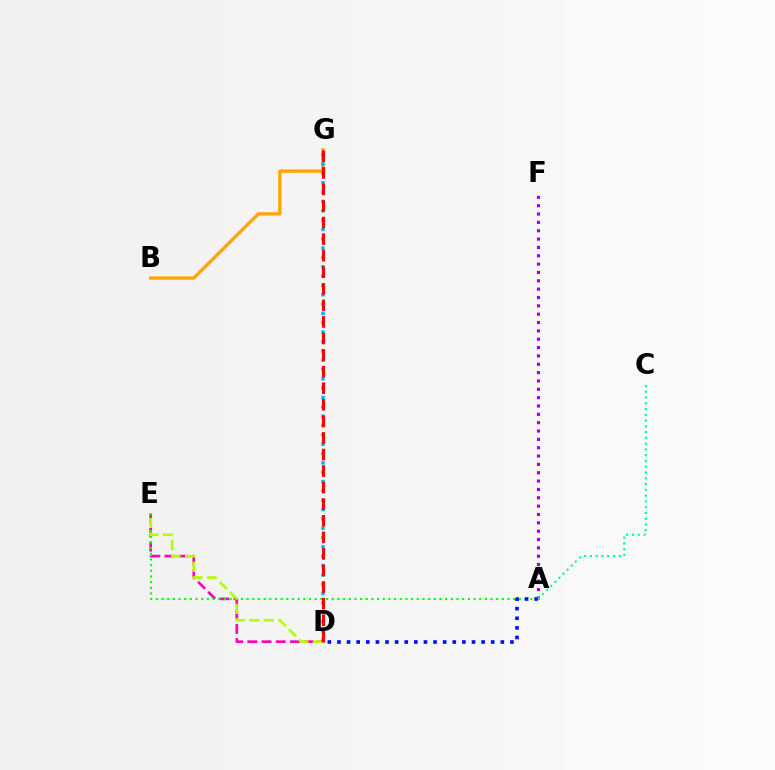{('D', 'E'): [{'color': '#ff00bd', 'line_style': 'dashed', 'thickness': 1.92}, {'color': '#b3ff00', 'line_style': 'dashed', 'thickness': 1.97}], ('A', 'E'): [{'color': '#08ff00', 'line_style': 'dotted', 'thickness': 1.54}], ('A', 'D'): [{'color': '#0010ff', 'line_style': 'dotted', 'thickness': 2.61}], ('B', 'G'): [{'color': '#ffa500', 'line_style': 'solid', 'thickness': 2.38}], ('D', 'G'): [{'color': '#00b5ff', 'line_style': 'dotted', 'thickness': 2.54}, {'color': '#ff0000', 'line_style': 'dashed', 'thickness': 2.25}], ('A', 'F'): [{'color': '#9b00ff', 'line_style': 'dotted', 'thickness': 2.27}], ('A', 'C'): [{'color': '#00ff9d', 'line_style': 'dotted', 'thickness': 1.57}]}